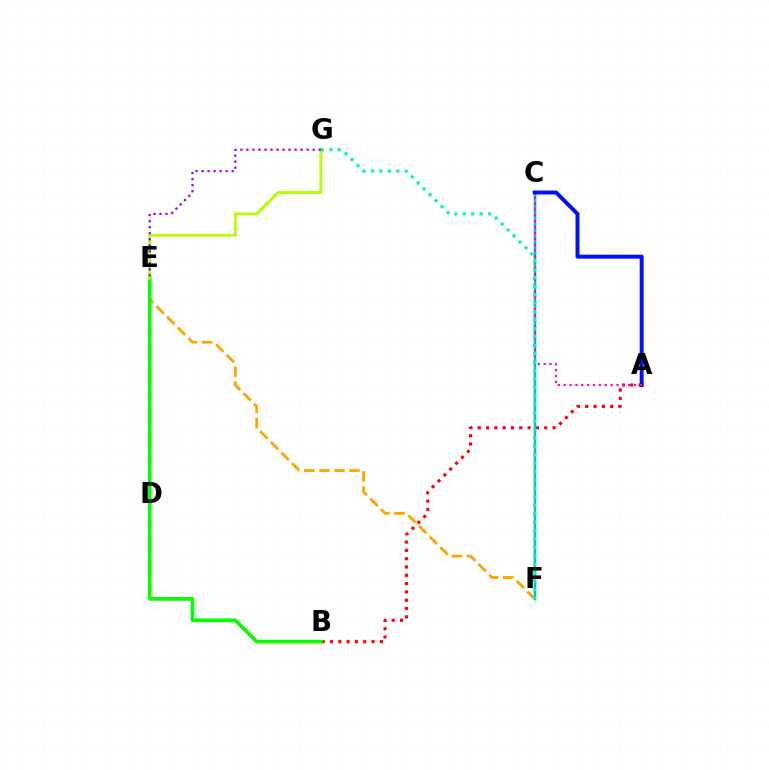{('A', 'B'): [{'color': '#ff0000', 'line_style': 'dotted', 'thickness': 2.26}], ('C', 'F'): [{'color': '#00b5ff', 'line_style': 'solid', 'thickness': 1.79}], ('A', 'C'): [{'color': '#0010ff', 'line_style': 'solid', 'thickness': 2.85}, {'color': '#ff00bd', 'line_style': 'dotted', 'thickness': 1.59}], ('E', 'F'): [{'color': '#ffa500', 'line_style': 'dashed', 'thickness': 2.04}], ('B', 'E'): [{'color': '#08ff00', 'line_style': 'solid', 'thickness': 2.68}], ('E', 'G'): [{'color': '#b3ff00', 'line_style': 'solid', 'thickness': 2.09}, {'color': '#9b00ff', 'line_style': 'dotted', 'thickness': 1.64}], ('F', 'G'): [{'color': '#00ff9d', 'line_style': 'dotted', 'thickness': 2.29}]}